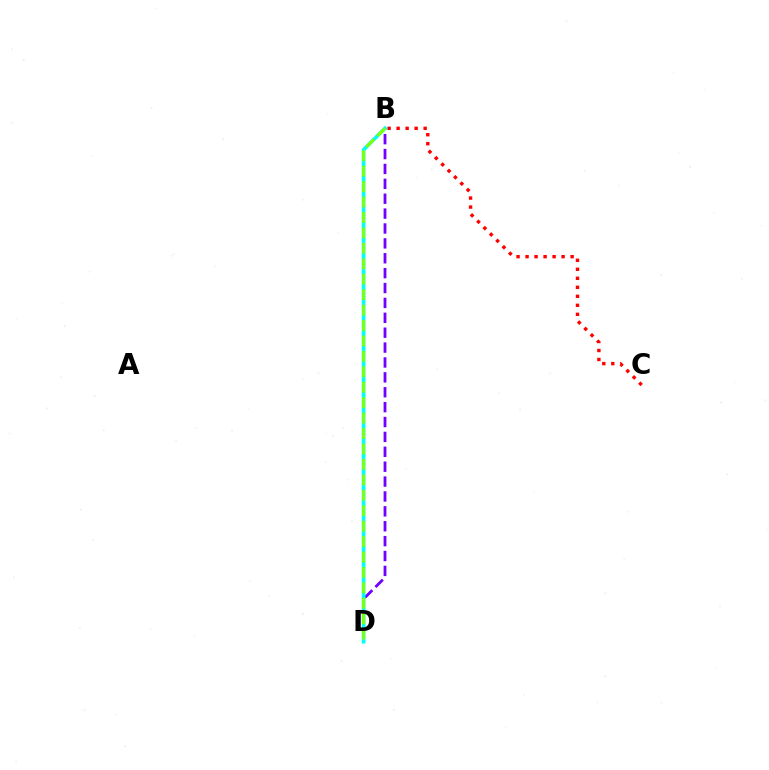{('B', 'D'): [{'color': '#7200ff', 'line_style': 'dashed', 'thickness': 2.02}, {'color': '#00fff6', 'line_style': 'solid', 'thickness': 2.66}, {'color': '#84ff00', 'line_style': 'dashed', 'thickness': 2.1}], ('B', 'C'): [{'color': '#ff0000', 'line_style': 'dotted', 'thickness': 2.45}]}